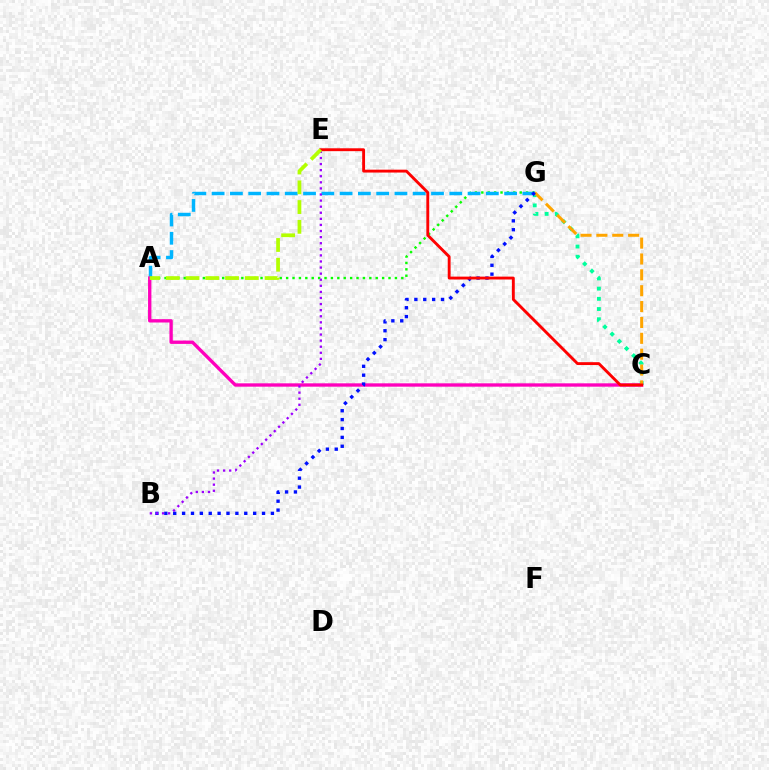{('A', 'G'): [{'color': '#08ff00', 'line_style': 'dotted', 'thickness': 1.74}, {'color': '#00b5ff', 'line_style': 'dashed', 'thickness': 2.48}], ('C', 'G'): [{'color': '#00ff9d', 'line_style': 'dotted', 'thickness': 2.77}, {'color': '#ffa500', 'line_style': 'dashed', 'thickness': 2.16}], ('A', 'C'): [{'color': '#ff00bd', 'line_style': 'solid', 'thickness': 2.41}], ('B', 'G'): [{'color': '#0010ff', 'line_style': 'dotted', 'thickness': 2.41}], ('B', 'E'): [{'color': '#9b00ff', 'line_style': 'dotted', 'thickness': 1.65}], ('C', 'E'): [{'color': '#ff0000', 'line_style': 'solid', 'thickness': 2.07}], ('A', 'E'): [{'color': '#b3ff00', 'line_style': 'dashed', 'thickness': 2.69}]}